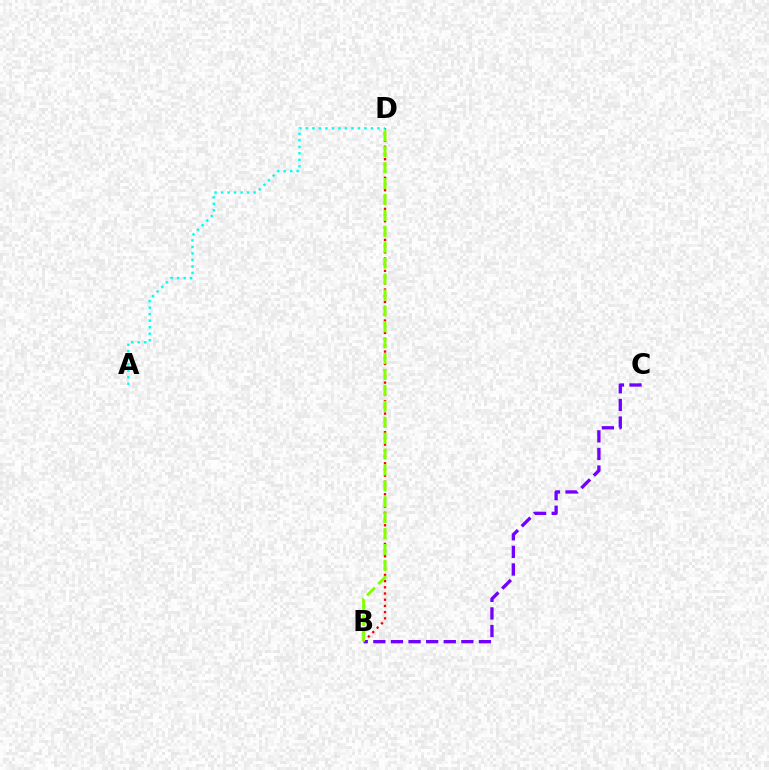{('B', 'D'): [{'color': '#ff0000', 'line_style': 'dotted', 'thickness': 1.69}, {'color': '#84ff00', 'line_style': 'dashed', 'thickness': 2.16}], ('B', 'C'): [{'color': '#7200ff', 'line_style': 'dashed', 'thickness': 2.39}], ('A', 'D'): [{'color': '#00fff6', 'line_style': 'dotted', 'thickness': 1.77}]}